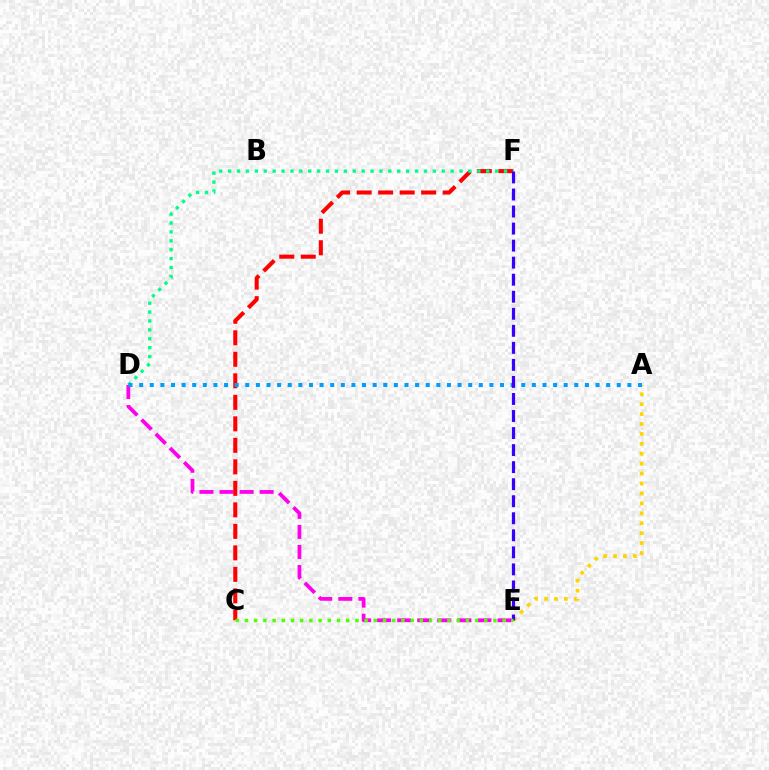{('D', 'E'): [{'color': '#ff00ed', 'line_style': 'dashed', 'thickness': 2.73}], ('C', 'F'): [{'color': '#ff0000', 'line_style': 'dashed', 'thickness': 2.92}], ('D', 'F'): [{'color': '#00ff86', 'line_style': 'dotted', 'thickness': 2.42}], ('A', 'E'): [{'color': '#ffd500', 'line_style': 'dotted', 'thickness': 2.7}], ('A', 'D'): [{'color': '#009eff', 'line_style': 'dotted', 'thickness': 2.88}], ('E', 'F'): [{'color': '#3700ff', 'line_style': 'dashed', 'thickness': 2.31}], ('C', 'E'): [{'color': '#4fff00', 'line_style': 'dotted', 'thickness': 2.5}]}